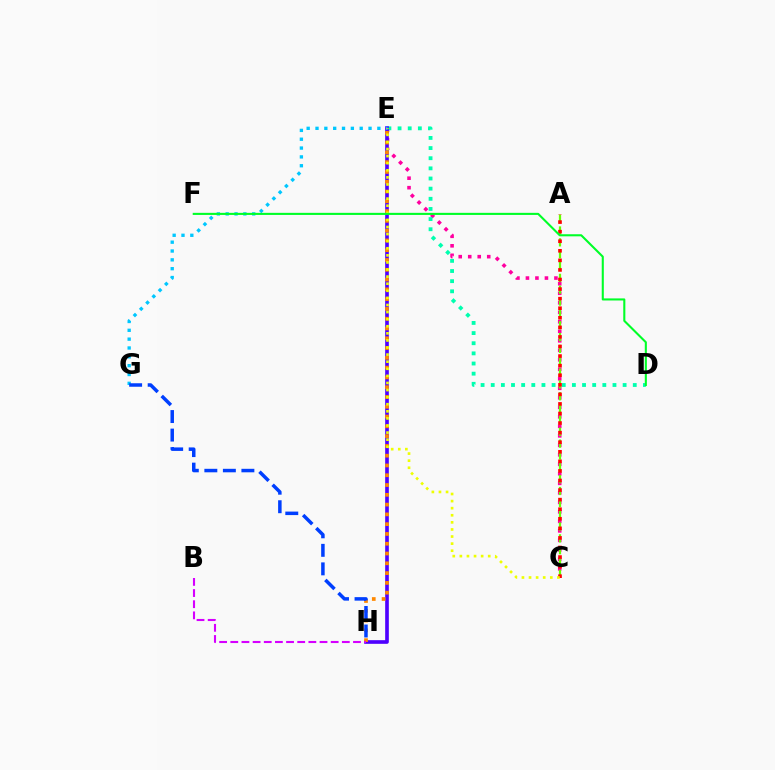{('C', 'E'): [{'color': '#ff00a0', 'line_style': 'dotted', 'thickness': 2.58}, {'color': '#eeff00', 'line_style': 'dotted', 'thickness': 1.93}], ('D', 'E'): [{'color': '#00ffaf', 'line_style': 'dotted', 'thickness': 2.76}], ('E', 'H'): [{'color': '#4f00ff', 'line_style': 'solid', 'thickness': 2.63}, {'color': '#ff8800', 'line_style': 'dotted', 'thickness': 2.66}], ('E', 'G'): [{'color': '#00c7ff', 'line_style': 'dotted', 'thickness': 2.4}], ('A', 'C'): [{'color': '#66ff00', 'line_style': 'dashed', 'thickness': 1.61}, {'color': '#ff0000', 'line_style': 'dotted', 'thickness': 2.6}], ('B', 'H'): [{'color': '#d600ff', 'line_style': 'dashed', 'thickness': 1.52}], ('G', 'H'): [{'color': '#003fff', 'line_style': 'dashed', 'thickness': 2.52}], ('D', 'F'): [{'color': '#00ff27', 'line_style': 'solid', 'thickness': 1.5}]}